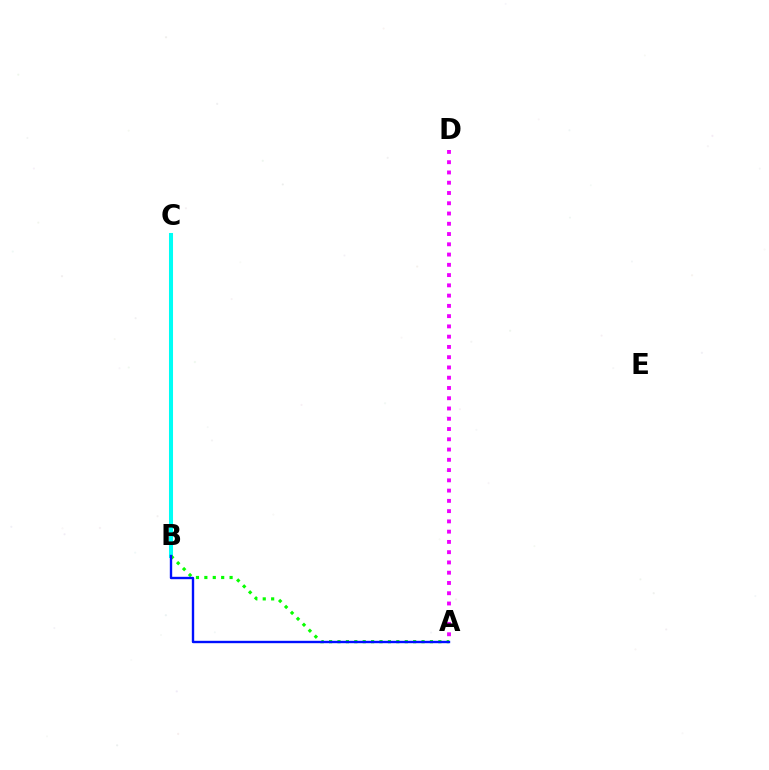{('B', 'C'): [{'color': '#fcf500', 'line_style': 'dashed', 'thickness': 1.73}, {'color': '#ff0000', 'line_style': 'dashed', 'thickness': 1.56}, {'color': '#00fff6', 'line_style': 'solid', 'thickness': 2.9}], ('A', 'D'): [{'color': '#ee00ff', 'line_style': 'dotted', 'thickness': 2.79}], ('A', 'B'): [{'color': '#08ff00', 'line_style': 'dotted', 'thickness': 2.28}, {'color': '#0010ff', 'line_style': 'solid', 'thickness': 1.71}]}